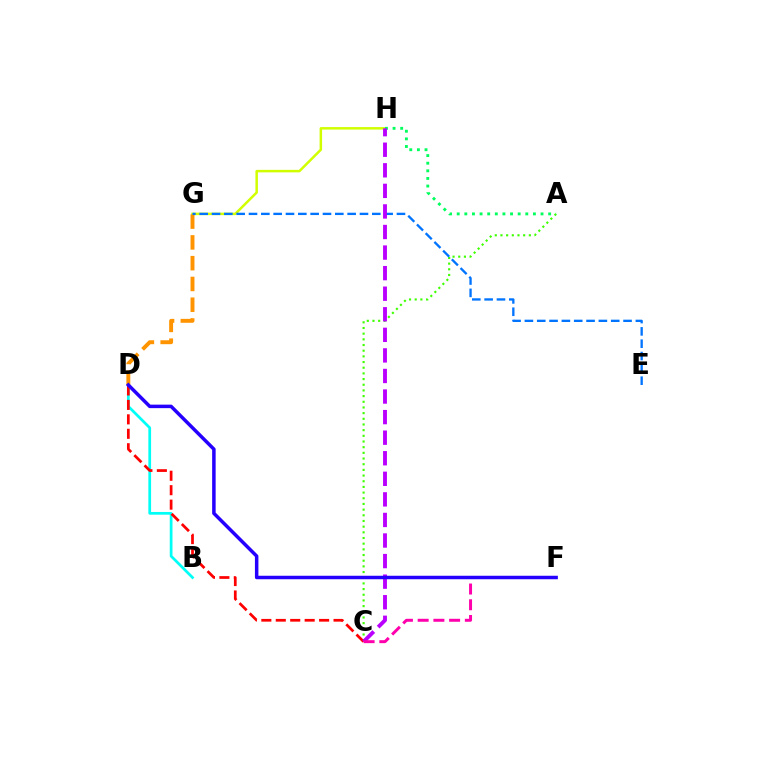{('A', 'C'): [{'color': '#3dff00', 'line_style': 'dotted', 'thickness': 1.54}], ('G', 'H'): [{'color': '#d1ff00', 'line_style': 'solid', 'thickness': 1.8}], ('B', 'D'): [{'color': '#00fff6', 'line_style': 'solid', 'thickness': 1.96}], ('D', 'G'): [{'color': '#ff9400', 'line_style': 'dashed', 'thickness': 2.82}], ('A', 'H'): [{'color': '#00ff5c', 'line_style': 'dotted', 'thickness': 2.07}], ('E', 'G'): [{'color': '#0074ff', 'line_style': 'dashed', 'thickness': 1.68}], ('C', 'D'): [{'color': '#ff0000', 'line_style': 'dashed', 'thickness': 1.96}], ('C', 'H'): [{'color': '#b900ff', 'line_style': 'dashed', 'thickness': 2.79}], ('C', 'F'): [{'color': '#ff00ac', 'line_style': 'dashed', 'thickness': 2.14}], ('D', 'F'): [{'color': '#2500ff', 'line_style': 'solid', 'thickness': 2.52}]}